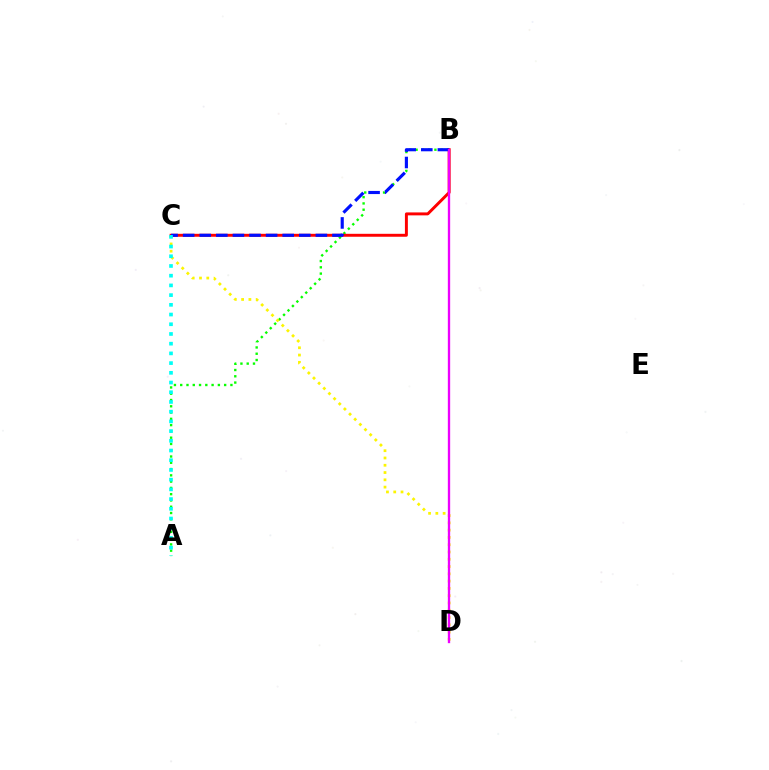{('A', 'B'): [{'color': '#08ff00', 'line_style': 'dotted', 'thickness': 1.71}], ('C', 'D'): [{'color': '#fcf500', 'line_style': 'dotted', 'thickness': 1.98}], ('B', 'C'): [{'color': '#ff0000', 'line_style': 'solid', 'thickness': 2.12}, {'color': '#0010ff', 'line_style': 'dashed', 'thickness': 2.25}], ('A', 'C'): [{'color': '#00fff6', 'line_style': 'dotted', 'thickness': 2.64}], ('B', 'D'): [{'color': '#ee00ff', 'line_style': 'solid', 'thickness': 1.68}]}